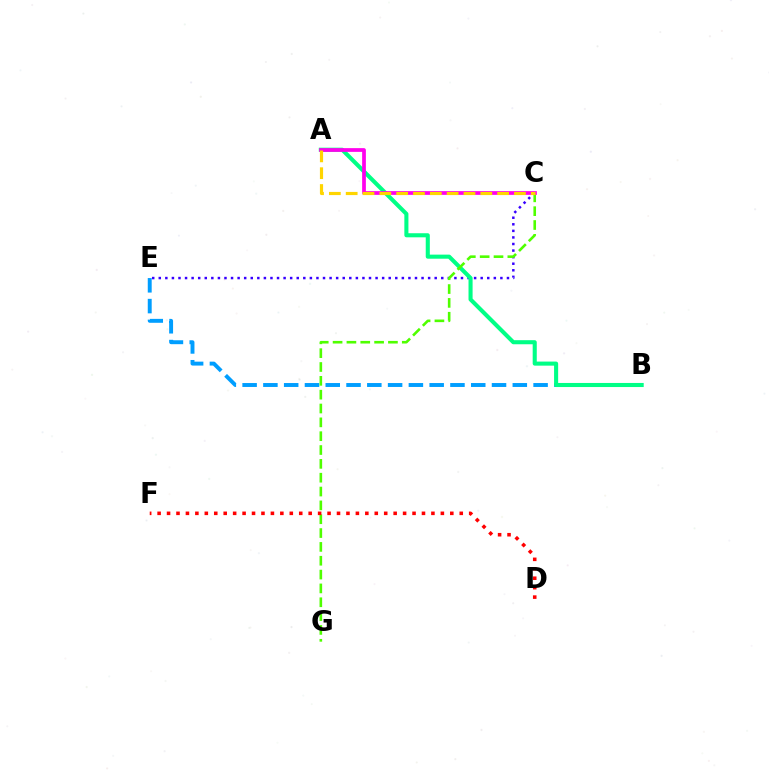{('B', 'E'): [{'color': '#009eff', 'line_style': 'dashed', 'thickness': 2.82}], ('C', 'E'): [{'color': '#3700ff', 'line_style': 'dotted', 'thickness': 1.78}], ('A', 'B'): [{'color': '#00ff86', 'line_style': 'solid', 'thickness': 2.93}], ('C', 'G'): [{'color': '#4fff00', 'line_style': 'dashed', 'thickness': 1.88}], ('A', 'C'): [{'color': '#ff00ed', 'line_style': 'solid', 'thickness': 2.69}, {'color': '#ffd500', 'line_style': 'dashed', 'thickness': 2.29}], ('D', 'F'): [{'color': '#ff0000', 'line_style': 'dotted', 'thickness': 2.57}]}